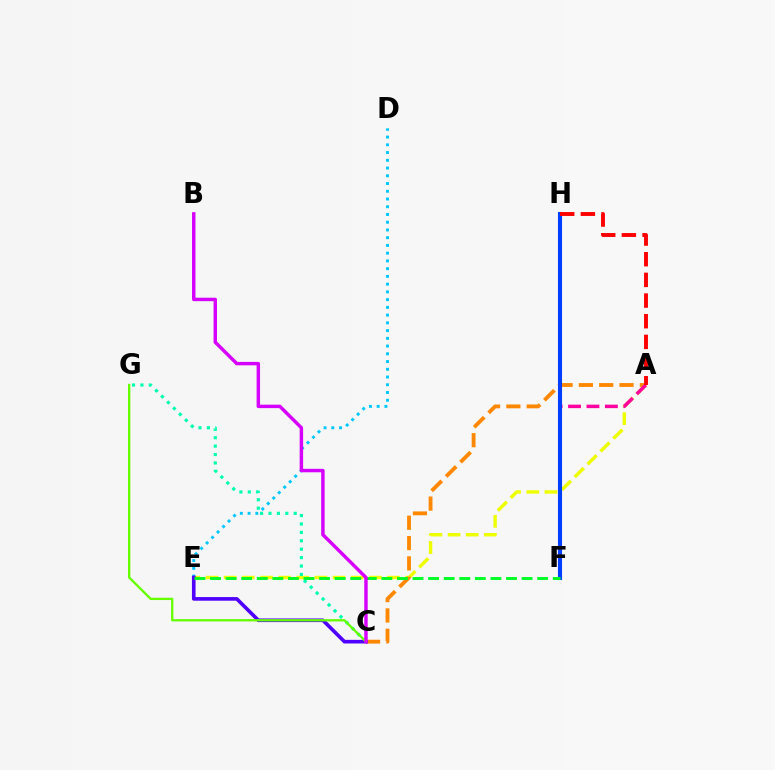{('A', 'E'): [{'color': '#eeff00', 'line_style': 'dashed', 'thickness': 2.47}], ('A', 'C'): [{'color': '#ff8800', 'line_style': 'dashed', 'thickness': 2.76}], ('D', 'E'): [{'color': '#00c7ff', 'line_style': 'dotted', 'thickness': 2.1}], ('A', 'F'): [{'color': '#ff00a0', 'line_style': 'dashed', 'thickness': 2.5}], ('C', 'G'): [{'color': '#00ffaf', 'line_style': 'dotted', 'thickness': 2.29}, {'color': '#66ff00', 'line_style': 'solid', 'thickness': 1.68}], ('C', 'E'): [{'color': '#4f00ff', 'line_style': 'solid', 'thickness': 2.61}], ('F', 'H'): [{'color': '#003fff', 'line_style': 'solid', 'thickness': 2.94}], ('E', 'F'): [{'color': '#00ff27', 'line_style': 'dashed', 'thickness': 2.12}], ('B', 'C'): [{'color': '#d600ff', 'line_style': 'solid', 'thickness': 2.48}], ('A', 'H'): [{'color': '#ff0000', 'line_style': 'dashed', 'thickness': 2.81}]}